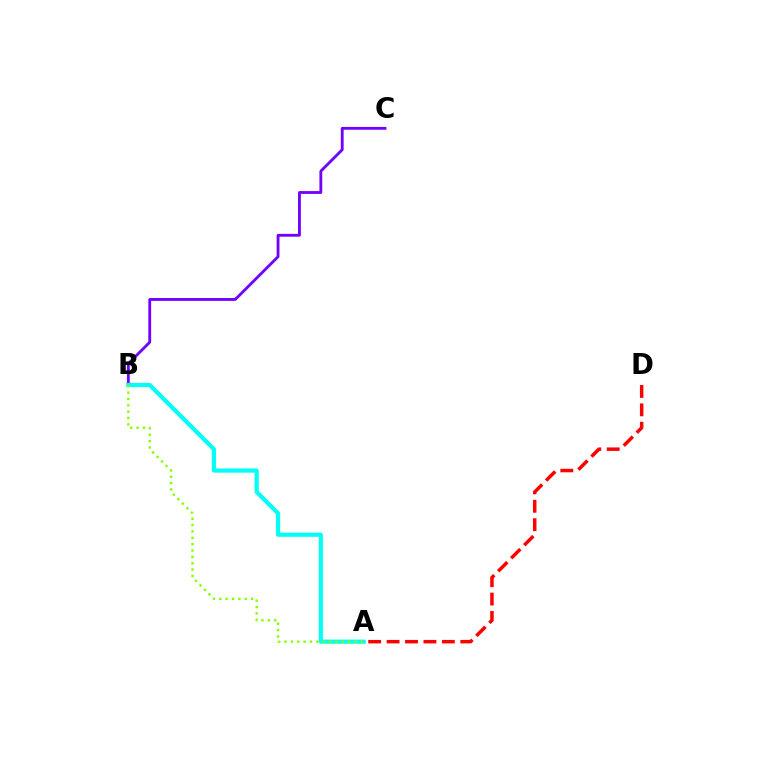{('B', 'C'): [{'color': '#7200ff', 'line_style': 'solid', 'thickness': 2.04}], ('A', 'B'): [{'color': '#00fff6', 'line_style': 'solid', 'thickness': 3.0}, {'color': '#84ff00', 'line_style': 'dotted', 'thickness': 1.73}], ('A', 'D'): [{'color': '#ff0000', 'line_style': 'dashed', 'thickness': 2.5}]}